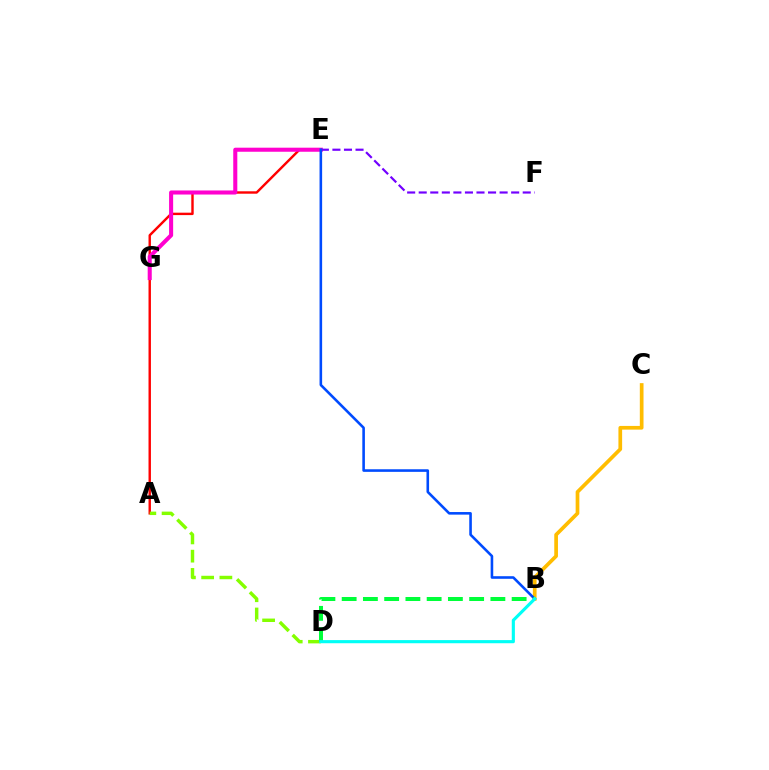{('A', 'E'): [{'color': '#ff0000', 'line_style': 'solid', 'thickness': 1.74}], ('A', 'D'): [{'color': '#84ff00', 'line_style': 'dashed', 'thickness': 2.48}], ('E', 'G'): [{'color': '#ff00cf', 'line_style': 'solid', 'thickness': 2.92}], ('E', 'F'): [{'color': '#7200ff', 'line_style': 'dashed', 'thickness': 1.57}], ('B', 'C'): [{'color': '#ffbd00', 'line_style': 'solid', 'thickness': 2.67}], ('B', 'E'): [{'color': '#004bff', 'line_style': 'solid', 'thickness': 1.87}], ('B', 'D'): [{'color': '#00ff39', 'line_style': 'dashed', 'thickness': 2.89}, {'color': '#00fff6', 'line_style': 'solid', 'thickness': 2.25}]}